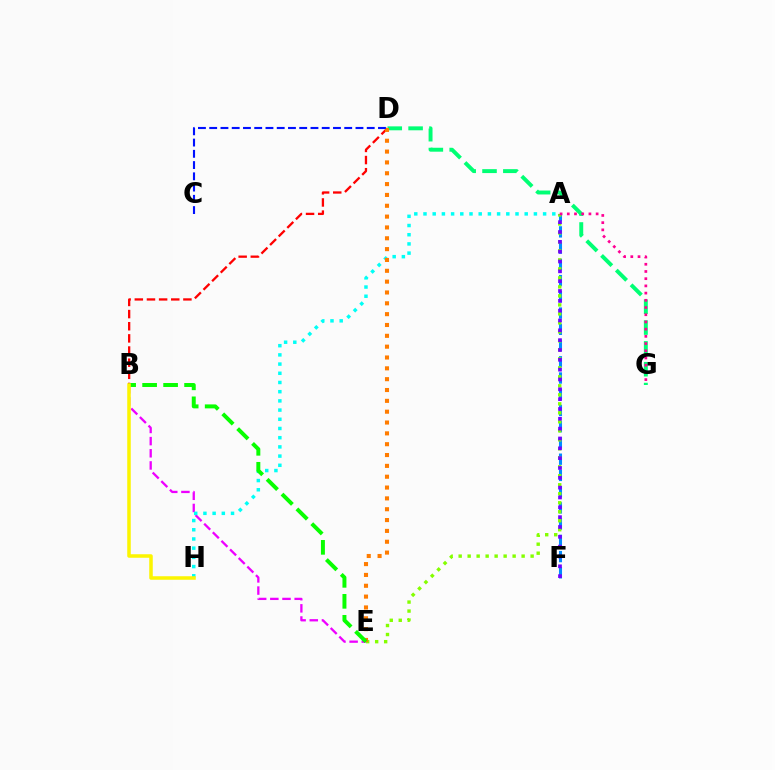{('A', 'F'): [{'color': '#008cff', 'line_style': 'dashed', 'thickness': 2.21}, {'color': '#7200ff', 'line_style': 'dotted', 'thickness': 2.67}], ('B', 'E'): [{'color': '#ee00ff', 'line_style': 'dashed', 'thickness': 1.65}, {'color': '#08ff00', 'line_style': 'dashed', 'thickness': 2.85}], ('A', 'H'): [{'color': '#00fff6', 'line_style': 'dotted', 'thickness': 2.5}], ('B', 'D'): [{'color': '#ff0000', 'line_style': 'dashed', 'thickness': 1.65}], ('A', 'E'): [{'color': '#84ff00', 'line_style': 'dotted', 'thickness': 2.44}], ('D', 'G'): [{'color': '#00ff74', 'line_style': 'dashed', 'thickness': 2.83}], ('D', 'E'): [{'color': '#ff7c00', 'line_style': 'dotted', 'thickness': 2.94}], ('A', 'G'): [{'color': '#ff0094', 'line_style': 'dotted', 'thickness': 1.96}], ('C', 'D'): [{'color': '#0010ff', 'line_style': 'dashed', 'thickness': 1.53}], ('B', 'H'): [{'color': '#fcf500', 'line_style': 'solid', 'thickness': 2.54}]}